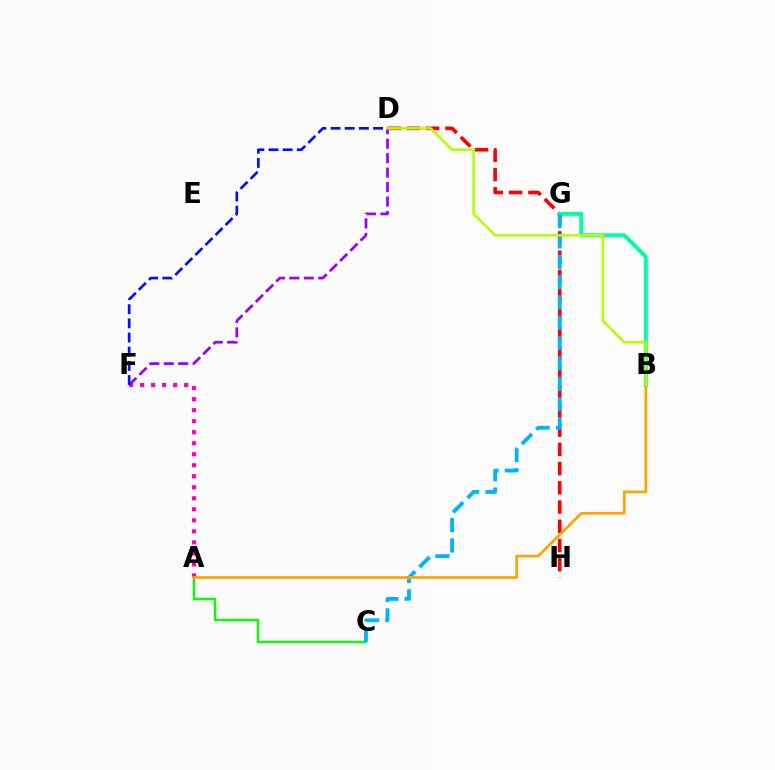{('D', 'H'): [{'color': '#ff0000', 'line_style': 'dashed', 'thickness': 2.61}], ('A', 'F'): [{'color': '#ff00bd', 'line_style': 'dotted', 'thickness': 2.99}], ('A', 'C'): [{'color': '#08ff00', 'line_style': 'solid', 'thickness': 1.74}], ('B', 'G'): [{'color': '#00ff9d', 'line_style': 'solid', 'thickness': 2.85}], ('D', 'F'): [{'color': '#9b00ff', 'line_style': 'dashed', 'thickness': 1.96}, {'color': '#0010ff', 'line_style': 'dashed', 'thickness': 1.93}], ('C', 'G'): [{'color': '#00b5ff', 'line_style': 'dashed', 'thickness': 2.76}], ('A', 'B'): [{'color': '#ffa500', 'line_style': 'solid', 'thickness': 1.96}], ('B', 'D'): [{'color': '#b3ff00', 'line_style': 'solid', 'thickness': 1.86}]}